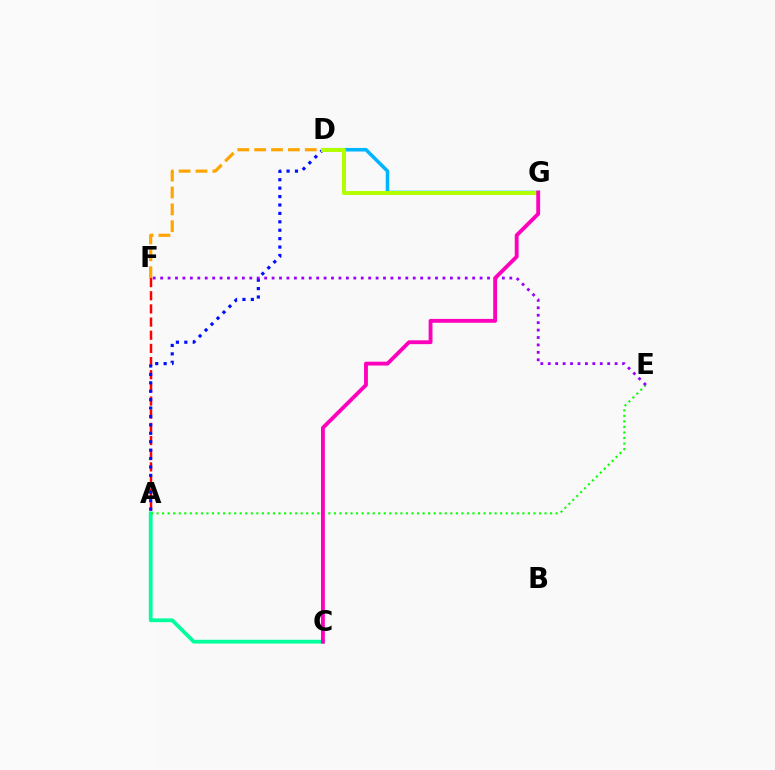{('D', 'G'): [{'color': '#00b5ff', 'line_style': 'solid', 'thickness': 2.56}, {'color': '#b3ff00', 'line_style': 'solid', 'thickness': 2.87}], ('A', 'F'): [{'color': '#ff0000', 'line_style': 'dashed', 'thickness': 1.79}], ('A', 'D'): [{'color': '#0010ff', 'line_style': 'dotted', 'thickness': 2.29}], ('A', 'C'): [{'color': '#00ff9d', 'line_style': 'solid', 'thickness': 2.72}], ('A', 'E'): [{'color': '#08ff00', 'line_style': 'dotted', 'thickness': 1.51}], ('D', 'F'): [{'color': '#ffa500', 'line_style': 'dashed', 'thickness': 2.29}], ('E', 'F'): [{'color': '#9b00ff', 'line_style': 'dotted', 'thickness': 2.02}], ('C', 'G'): [{'color': '#ff00bd', 'line_style': 'solid', 'thickness': 2.77}]}